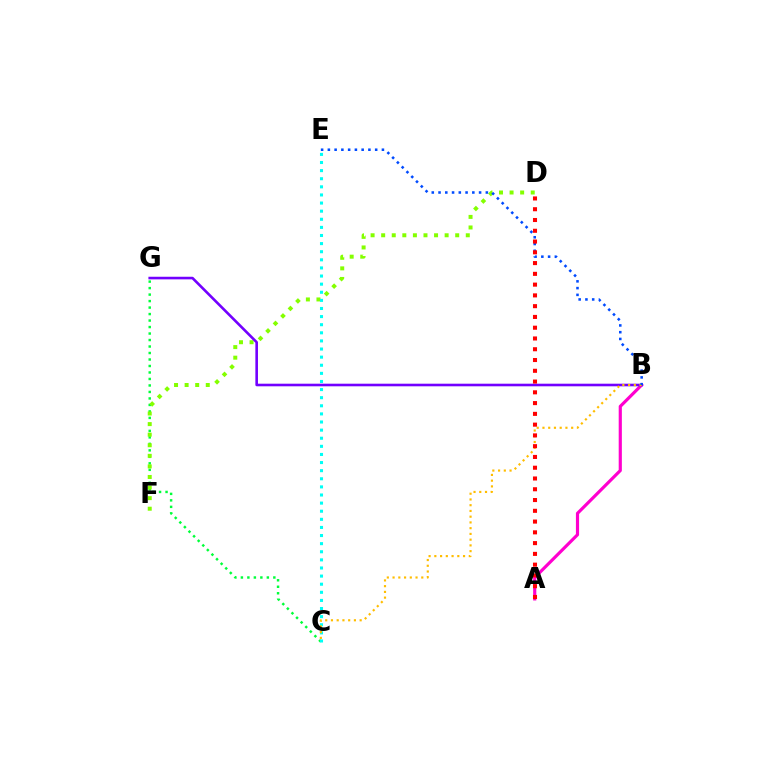{('C', 'G'): [{'color': '#00ff39', 'line_style': 'dotted', 'thickness': 1.76}], ('A', 'B'): [{'color': '#ff00cf', 'line_style': 'solid', 'thickness': 2.28}], ('D', 'F'): [{'color': '#84ff00', 'line_style': 'dotted', 'thickness': 2.87}], ('C', 'E'): [{'color': '#00fff6', 'line_style': 'dotted', 'thickness': 2.2}], ('B', 'G'): [{'color': '#7200ff', 'line_style': 'solid', 'thickness': 1.88}], ('B', 'C'): [{'color': '#ffbd00', 'line_style': 'dotted', 'thickness': 1.56}], ('B', 'E'): [{'color': '#004bff', 'line_style': 'dotted', 'thickness': 1.84}], ('A', 'D'): [{'color': '#ff0000', 'line_style': 'dotted', 'thickness': 2.93}]}